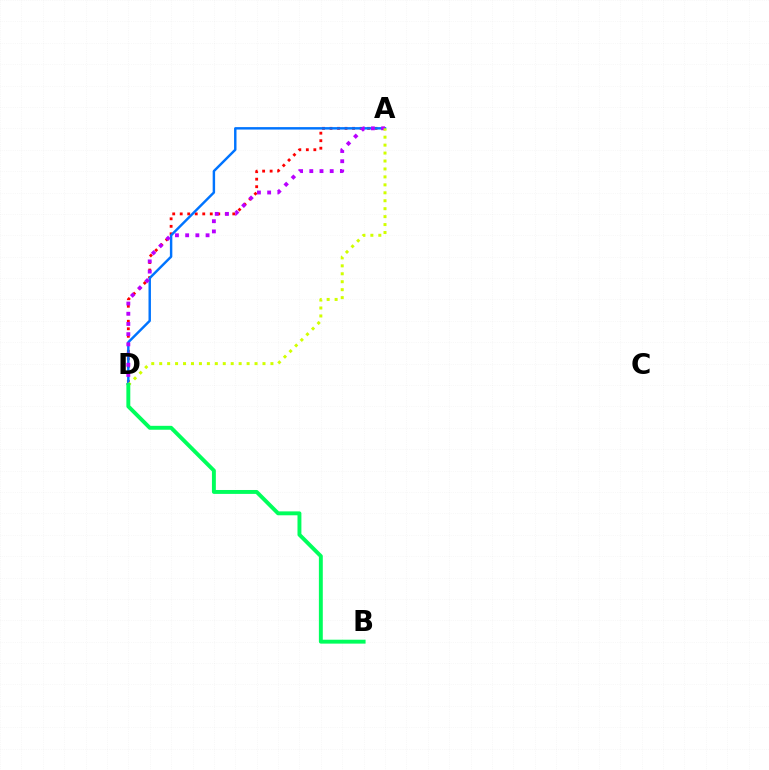{('A', 'D'): [{'color': '#ff0000', 'line_style': 'dotted', 'thickness': 2.04}, {'color': '#0074ff', 'line_style': 'solid', 'thickness': 1.76}, {'color': '#b900ff', 'line_style': 'dotted', 'thickness': 2.77}, {'color': '#d1ff00', 'line_style': 'dotted', 'thickness': 2.16}], ('B', 'D'): [{'color': '#00ff5c', 'line_style': 'solid', 'thickness': 2.82}]}